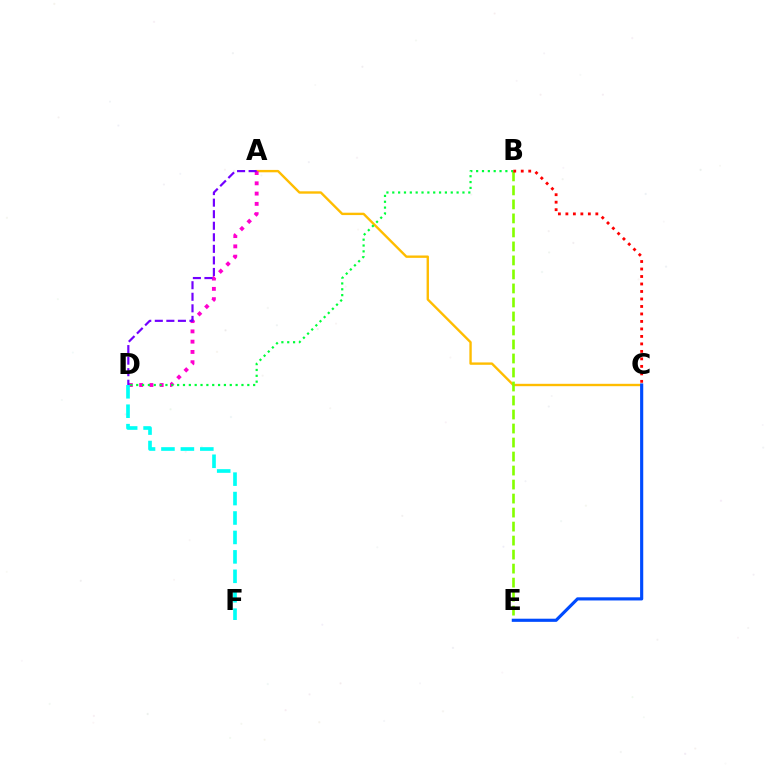{('A', 'C'): [{'color': '#ffbd00', 'line_style': 'solid', 'thickness': 1.71}], ('B', 'E'): [{'color': '#84ff00', 'line_style': 'dashed', 'thickness': 1.9}], ('C', 'E'): [{'color': '#004bff', 'line_style': 'solid', 'thickness': 2.26}], ('A', 'D'): [{'color': '#ff00cf', 'line_style': 'dotted', 'thickness': 2.79}, {'color': '#7200ff', 'line_style': 'dashed', 'thickness': 1.57}], ('B', 'D'): [{'color': '#00ff39', 'line_style': 'dotted', 'thickness': 1.59}], ('D', 'F'): [{'color': '#00fff6', 'line_style': 'dashed', 'thickness': 2.64}], ('B', 'C'): [{'color': '#ff0000', 'line_style': 'dotted', 'thickness': 2.03}]}